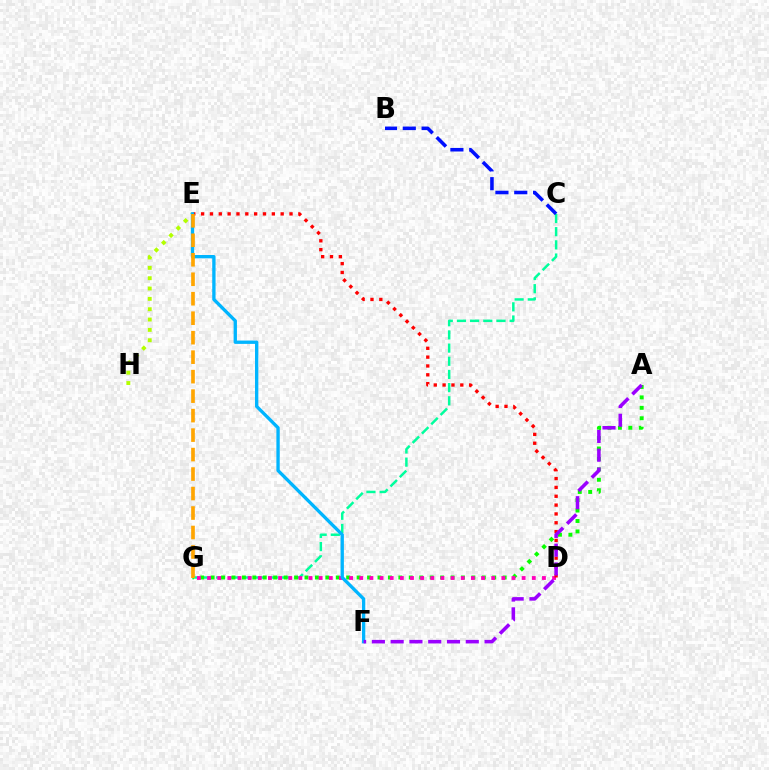{('C', 'G'): [{'color': '#00ff9d', 'line_style': 'dashed', 'thickness': 1.79}], ('B', 'C'): [{'color': '#0010ff', 'line_style': 'dashed', 'thickness': 2.56}], ('E', 'H'): [{'color': '#b3ff00', 'line_style': 'dotted', 'thickness': 2.81}], ('A', 'G'): [{'color': '#08ff00', 'line_style': 'dotted', 'thickness': 2.83}], ('D', 'G'): [{'color': '#ff00bd', 'line_style': 'dotted', 'thickness': 2.76}], ('D', 'E'): [{'color': '#ff0000', 'line_style': 'dotted', 'thickness': 2.4}], ('E', 'F'): [{'color': '#00b5ff', 'line_style': 'solid', 'thickness': 2.4}], ('E', 'G'): [{'color': '#ffa500', 'line_style': 'dashed', 'thickness': 2.65}], ('A', 'F'): [{'color': '#9b00ff', 'line_style': 'dashed', 'thickness': 2.55}]}